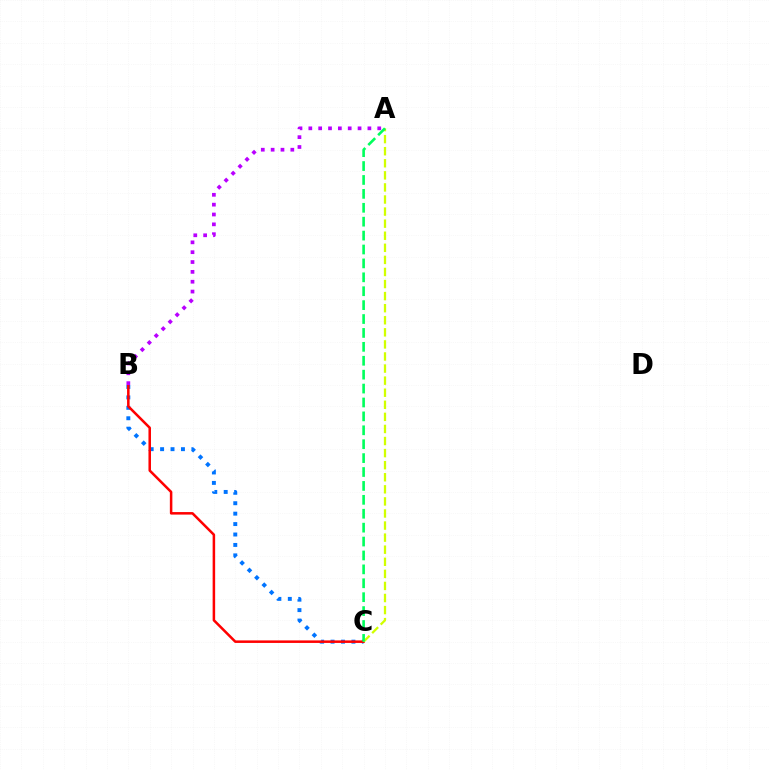{('B', 'C'): [{'color': '#0074ff', 'line_style': 'dotted', 'thickness': 2.83}, {'color': '#ff0000', 'line_style': 'solid', 'thickness': 1.82}], ('A', 'B'): [{'color': '#b900ff', 'line_style': 'dotted', 'thickness': 2.68}], ('A', 'C'): [{'color': '#d1ff00', 'line_style': 'dashed', 'thickness': 1.64}, {'color': '#00ff5c', 'line_style': 'dashed', 'thickness': 1.89}]}